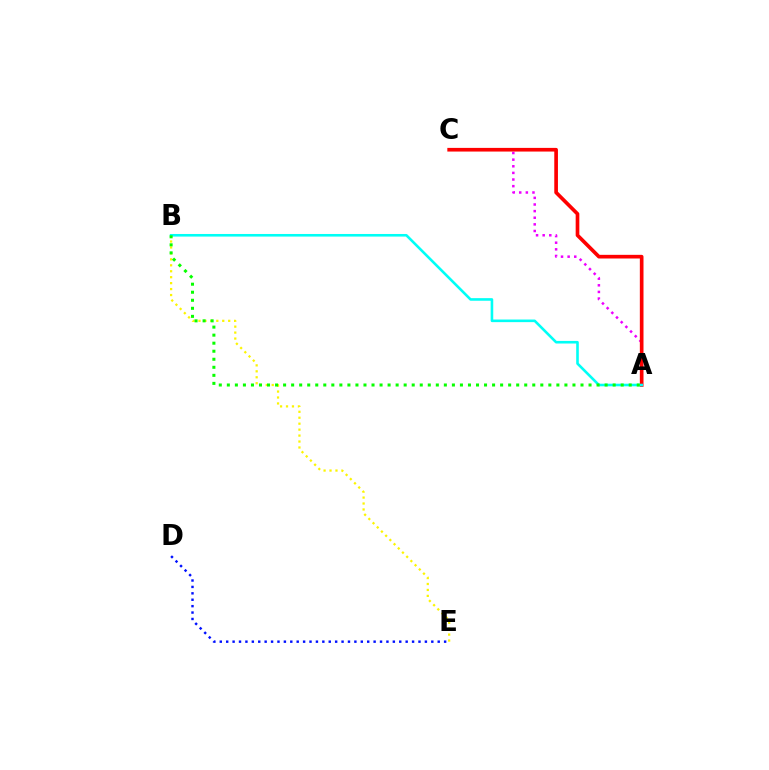{('A', 'C'): [{'color': '#ee00ff', 'line_style': 'dotted', 'thickness': 1.8}, {'color': '#ff0000', 'line_style': 'solid', 'thickness': 2.64}], ('B', 'E'): [{'color': '#fcf500', 'line_style': 'dotted', 'thickness': 1.62}], ('A', 'B'): [{'color': '#00fff6', 'line_style': 'solid', 'thickness': 1.87}, {'color': '#08ff00', 'line_style': 'dotted', 'thickness': 2.18}], ('D', 'E'): [{'color': '#0010ff', 'line_style': 'dotted', 'thickness': 1.74}]}